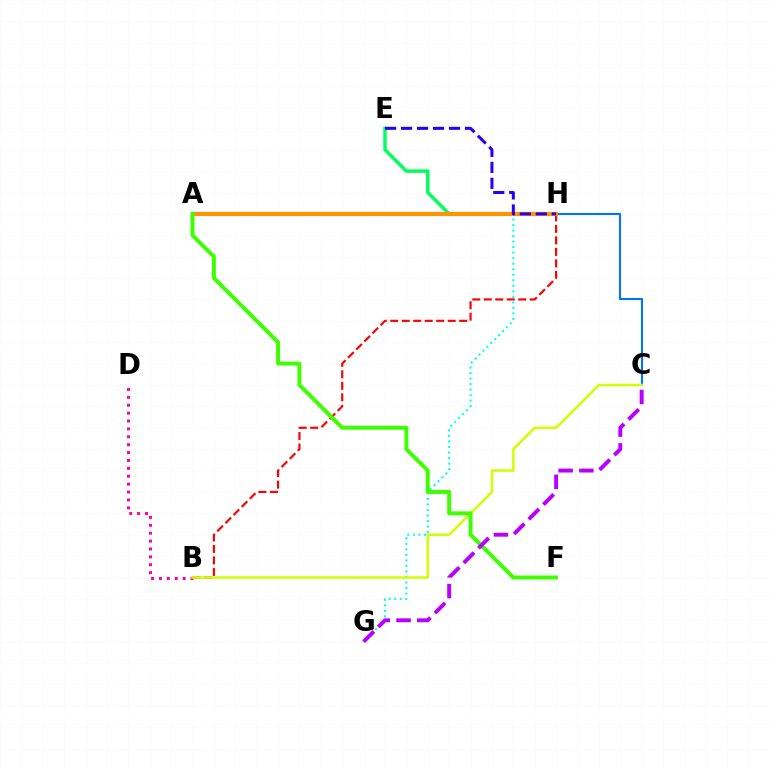{('B', 'D'): [{'color': '#ff00ac', 'line_style': 'dotted', 'thickness': 2.14}], ('E', 'H'): [{'color': '#00ff5c', 'line_style': 'solid', 'thickness': 2.48}, {'color': '#2500ff', 'line_style': 'dashed', 'thickness': 2.17}], ('B', 'H'): [{'color': '#ff0000', 'line_style': 'dashed', 'thickness': 1.56}], ('G', 'H'): [{'color': '#00fff6', 'line_style': 'dotted', 'thickness': 1.5}], ('C', 'H'): [{'color': '#0074ff', 'line_style': 'solid', 'thickness': 1.52}], ('A', 'H'): [{'color': '#ff9400', 'line_style': 'solid', 'thickness': 2.98}], ('B', 'C'): [{'color': '#d1ff00', 'line_style': 'solid', 'thickness': 1.8}], ('A', 'F'): [{'color': '#3dff00', 'line_style': 'solid', 'thickness': 2.83}], ('C', 'G'): [{'color': '#b900ff', 'line_style': 'dashed', 'thickness': 2.82}]}